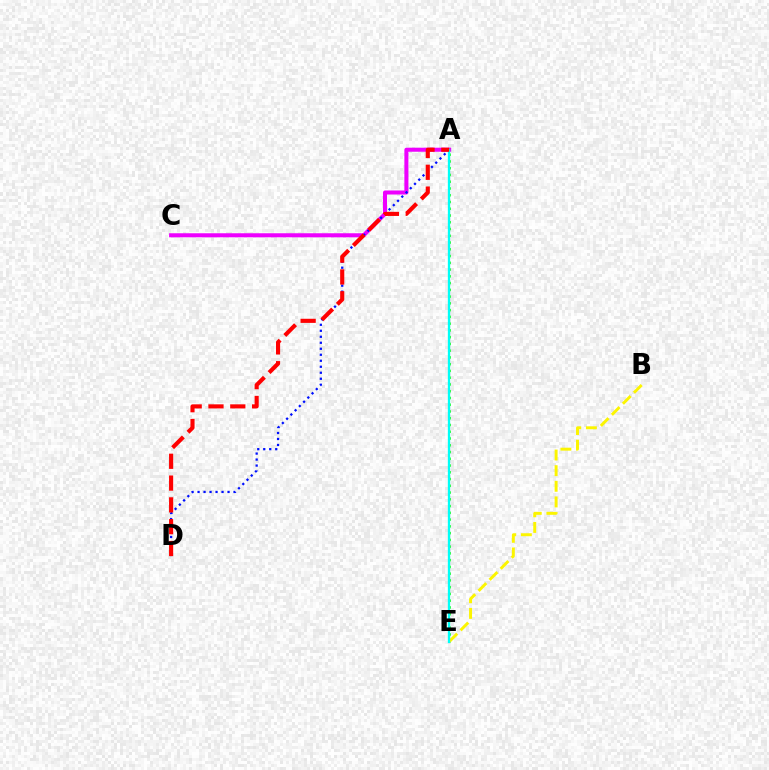{('A', 'E'): [{'color': '#08ff00', 'line_style': 'dotted', 'thickness': 1.84}, {'color': '#00fff6', 'line_style': 'solid', 'thickness': 1.66}], ('A', 'C'): [{'color': '#ee00ff', 'line_style': 'solid', 'thickness': 2.9}], ('B', 'E'): [{'color': '#fcf500', 'line_style': 'dashed', 'thickness': 2.12}], ('A', 'D'): [{'color': '#0010ff', 'line_style': 'dotted', 'thickness': 1.63}, {'color': '#ff0000', 'line_style': 'dashed', 'thickness': 2.96}]}